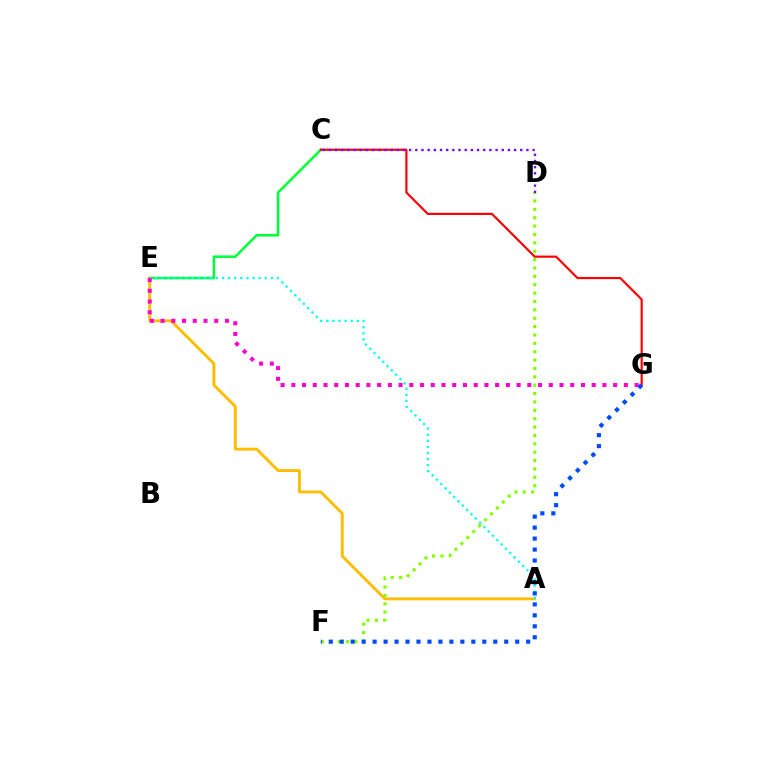{('C', 'E'): [{'color': '#00ff39', 'line_style': 'solid', 'thickness': 1.82}], ('A', 'E'): [{'color': '#ffbd00', 'line_style': 'solid', 'thickness': 2.09}, {'color': '#00fff6', 'line_style': 'dotted', 'thickness': 1.66}], ('E', 'G'): [{'color': '#ff00cf', 'line_style': 'dotted', 'thickness': 2.91}], ('D', 'F'): [{'color': '#84ff00', 'line_style': 'dotted', 'thickness': 2.27}], ('C', 'G'): [{'color': '#ff0000', 'line_style': 'solid', 'thickness': 1.56}], ('C', 'D'): [{'color': '#7200ff', 'line_style': 'dotted', 'thickness': 1.68}], ('F', 'G'): [{'color': '#004bff', 'line_style': 'dotted', 'thickness': 2.98}]}